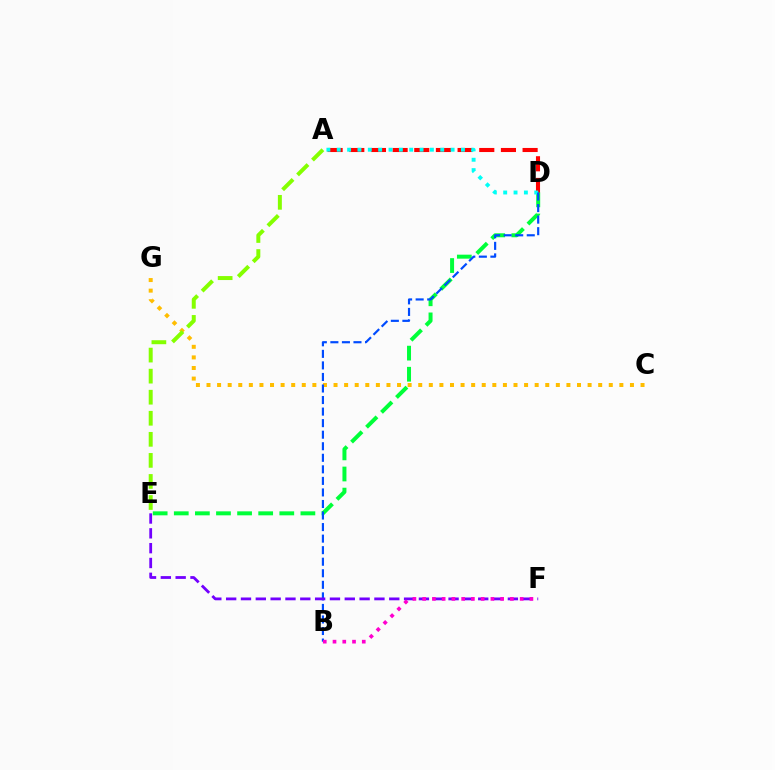{('A', 'D'): [{'color': '#ff0000', 'line_style': 'dashed', 'thickness': 2.94}, {'color': '#00fff6', 'line_style': 'dotted', 'thickness': 2.81}], ('D', 'E'): [{'color': '#00ff39', 'line_style': 'dashed', 'thickness': 2.87}], ('C', 'G'): [{'color': '#ffbd00', 'line_style': 'dotted', 'thickness': 2.88}], ('B', 'D'): [{'color': '#004bff', 'line_style': 'dashed', 'thickness': 1.57}], ('E', 'F'): [{'color': '#7200ff', 'line_style': 'dashed', 'thickness': 2.01}], ('B', 'F'): [{'color': '#ff00cf', 'line_style': 'dotted', 'thickness': 2.65}], ('A', 'E'): [{'color': '#84ff00', 'line_style': 'dashed', 'thickness': 2.86}]}